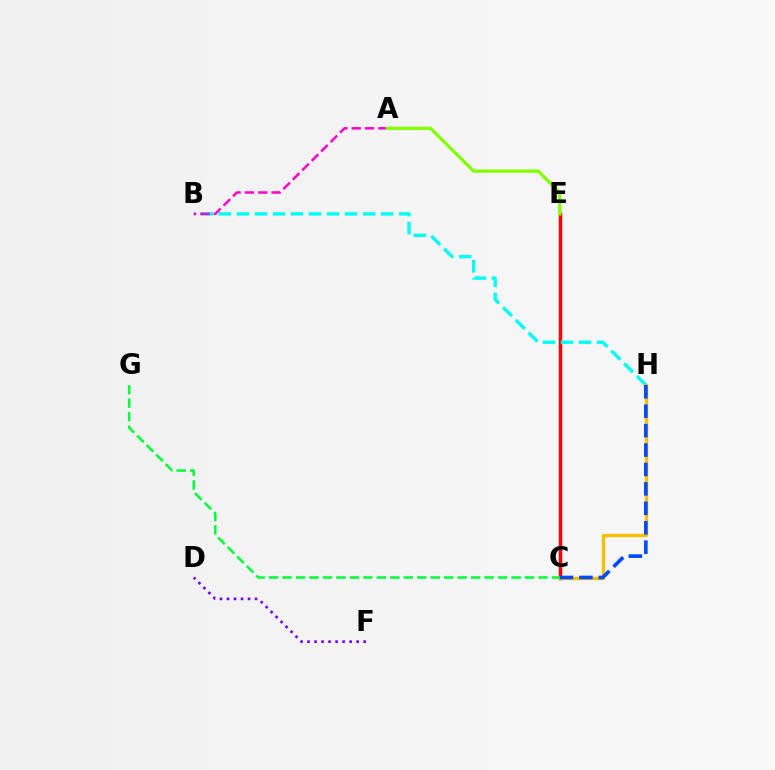{('C', 'E'): [{'color': '#ff0000', 'line_style': 'solid', 'thickness': 2.51}], ('B', 'H'): [{'color': '#00fff6', 'line_style': 'dashed', 'thickness': 2.45}], ('D', 'F'): [{'color': '#7200ff', 'line_style': 'dotted', 'thickness': 1.91}], ('C', 'H'): [{'color': '#ffbd00', 'line_style': 'solid', 'thickness': 2.4}, {'color': '#004bff', 'line_style': 'dashed', 'thickness': 2.64}], ('A', 'B'): [{'color': '#ff00cf', 'line_style': 'dashed', 'thickness': 1.81}], ('A', 'E'): [{'color': '#84ff00', 'line_style': 'solid', 'thickness': 2.35}], ('C', 'G'): [{'color': '#00ff39', 'line_style': 'dashed', 'thickness': 1.83}]}